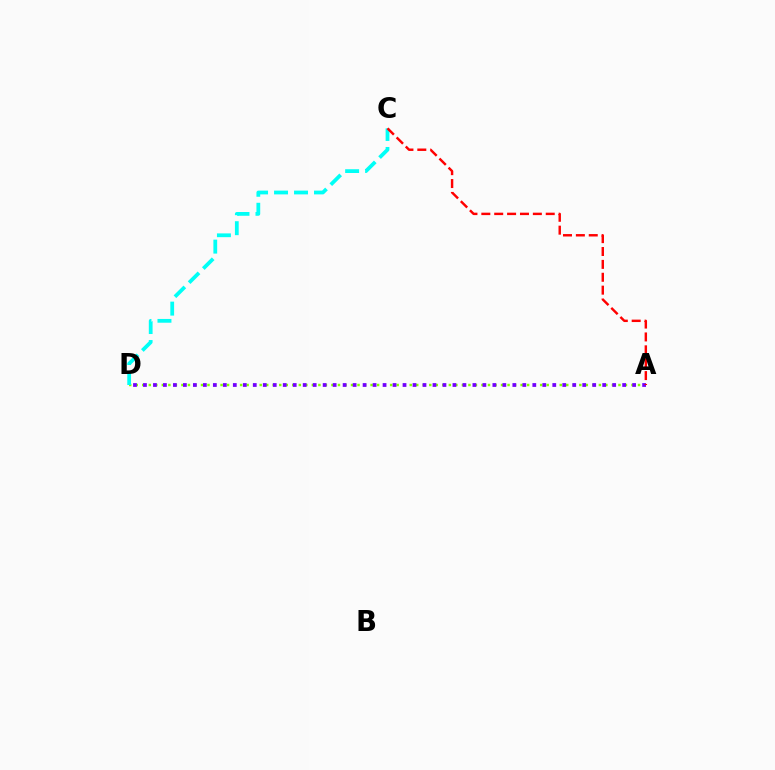{('A', 'D'): [{'color': '#84ff00', 'line_style': 'dotted', 'thickness': 1.77}, {'color': '#7200ff', 'line_style': 'dotted', 'thickness': 2.71}], ('C', 'D'): [{'color': '#00fff6', 'line_style': 'dashed', 'thickness': 2.71}], ('A', 'C'): [{'color': '#ff0000', 'line_style': 'dashed', 'thickness': 1.75}]}